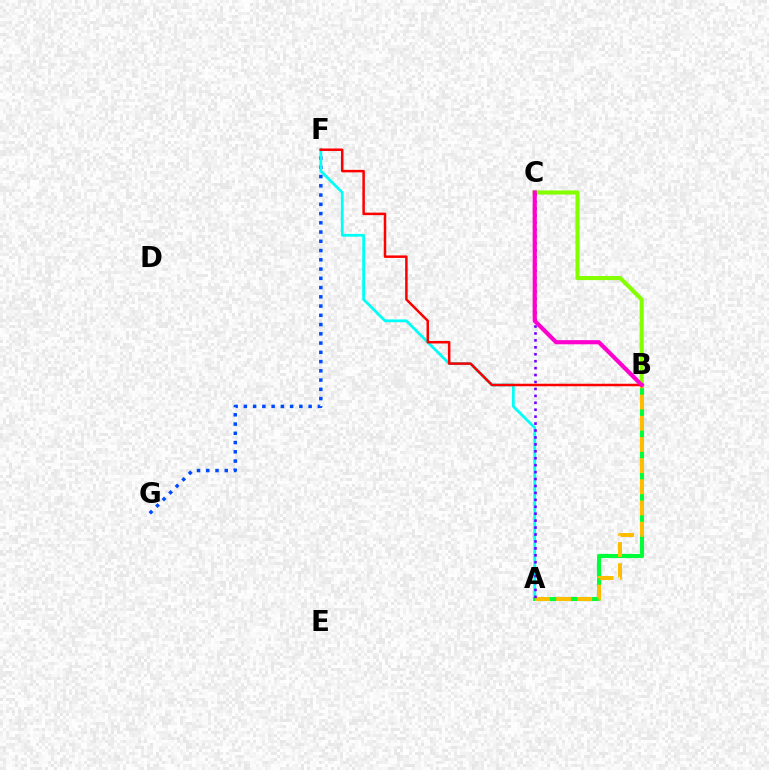{('F', 'G'): [{'color': '#004bff', 'line_style': 'dotted', 'thickness': 2.51}], ('A', 'F'): [{'color': '#00fff6', 'line_style': 'solid', 'thickness': 2.0}], ('B', 'C'): [{'color': '#84ff00', 'line_style': 'solid', 'thickness': 2.94}, {'color': '#ff00cf', 'line_style': 'solid', 'thickness': 2.98}], ('A', 'B'): [{'color': '#00ff39', 'line_style': 'solid', 'thickness': 2.95}, {'color': '#ffbd00', 'line_style': 'dashed', 'thickness': 2.88}], ('A', 'C'): [{'color': '#7200ff', 'line_style': 'dotted', 'thickness': 1.88}], ('B', 'F'): [{'color': '#ff0000', 'line_style': 'solid', 'thickness': 1.81}]}